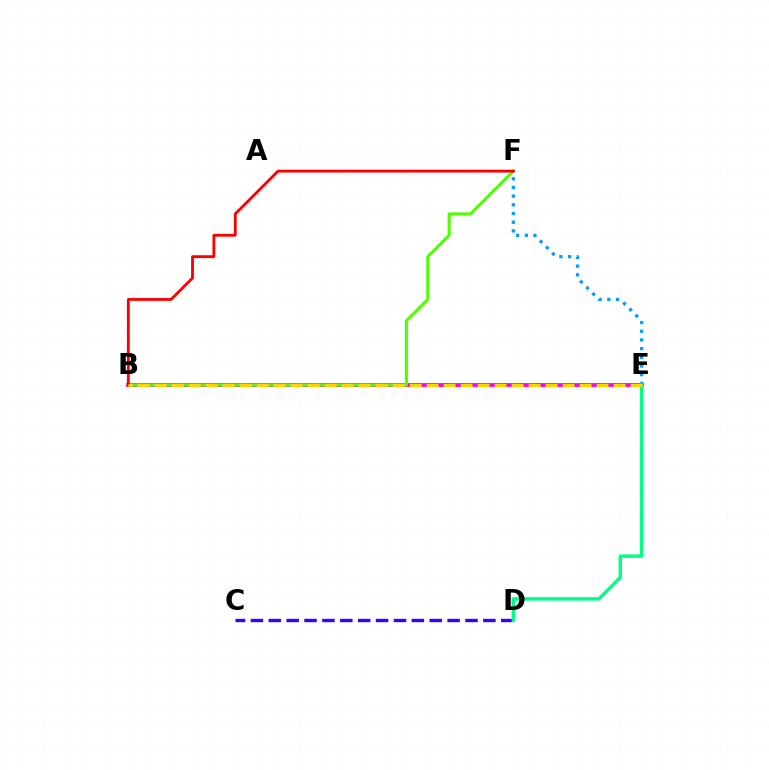{('C', 'D'): [{'color': '#3700ff', 'line_style': 'dashed', 'thickness': 2.43}], ('E', 'F'): [{'color': '#009eff', 'line_style': 'dotted', 'thickness': 2.36}], ('B', 'E'): [{'color': '#ff00ed', 'line_style': 'solid', 'thickness': 2.74}, {'color': '#ffd500', 'line_style': 'dashed', 'thickness': 2.31}], ('B', 'F'): [{'color': '#4fff00', 'line_style': 'solid', 'thickness': 2.19}, {'color': '#ff0000', 'line_style': 'solid', 'thickness': 2.05}], ('D', 'E'): [{'color': '#00ff86', 'line_style': 'solid', 'thickness': 2.47}]}